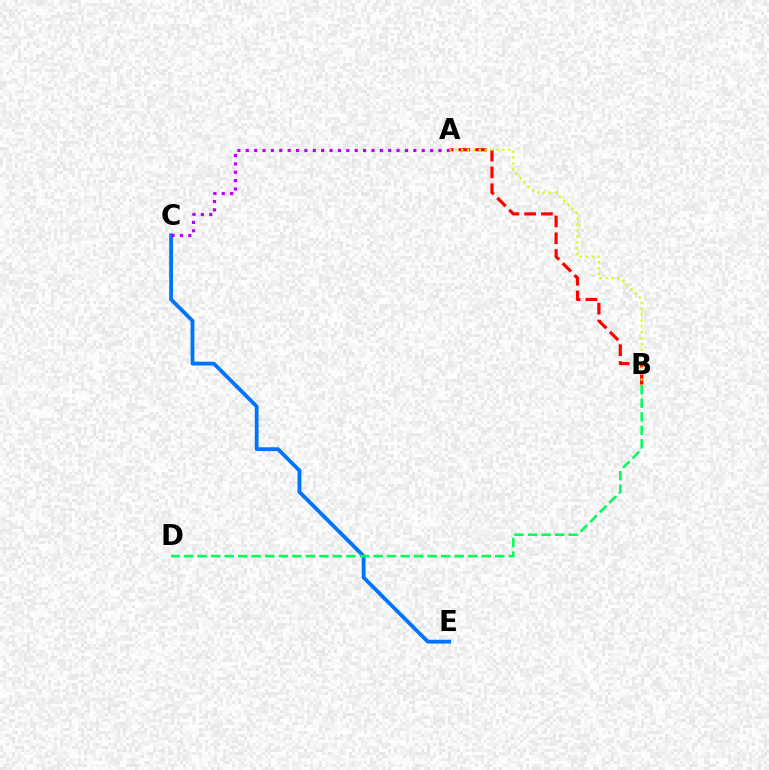{('A', 'B'): [{'color': '#ff0000', 'line_style': 'dashed', 'thickness': 2.28}, {'color': '#d1ff00', 'line_style': 'dotted', 'thickness': 1.6}], ('C', 'E'): [{'color': '#0074ff', 'line_style': 'solid', 'thickness': 2.74}], ('B', 'D'): [{'color': '#00ff5c', 'line_style': 'dashed', 'thickness': 1.84}], ('A', 'C'): [{'color': '#b900ff', 'line_style': 'dotted', 'thickness': 2.28}]}